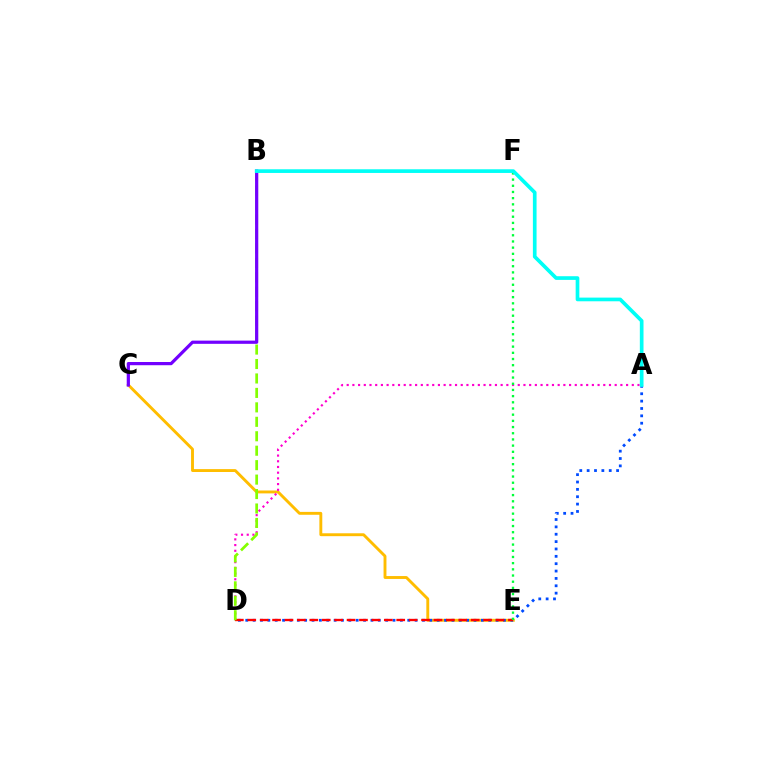{('C', 'E'): [{'color': '#ffbd00', 'line_style': 'solid', 'thickness': 2.08}], ('A', 'D'): [{'color': '#004bff', 'line_style': 'dotted', 'thickness': 2.0}, {'color': '#ff00cf', 'line_style': 'dotted', 'thickness': 1.55}], ('D', 'E'): [{'color': '#ff0000', 'line_style': 'dashed', 'thickness': 1.69}], ('B', 'D'): [{'color': '#84ff00', 'line_style': 'dashed', 'thickness': 1.96}], ('B', 'C'): [{'color': '#7200ff', 'line_style': 'solid', 'thickness': 2.31}], ('E', 'F'): [{'color': '#00ff39', 'line_style': 'dotted', 'thickness': 1.68}], ('A', 'B'): [{'color': '#00fff6', 'line_style': 'solid', 'thickness': 2.65}]}